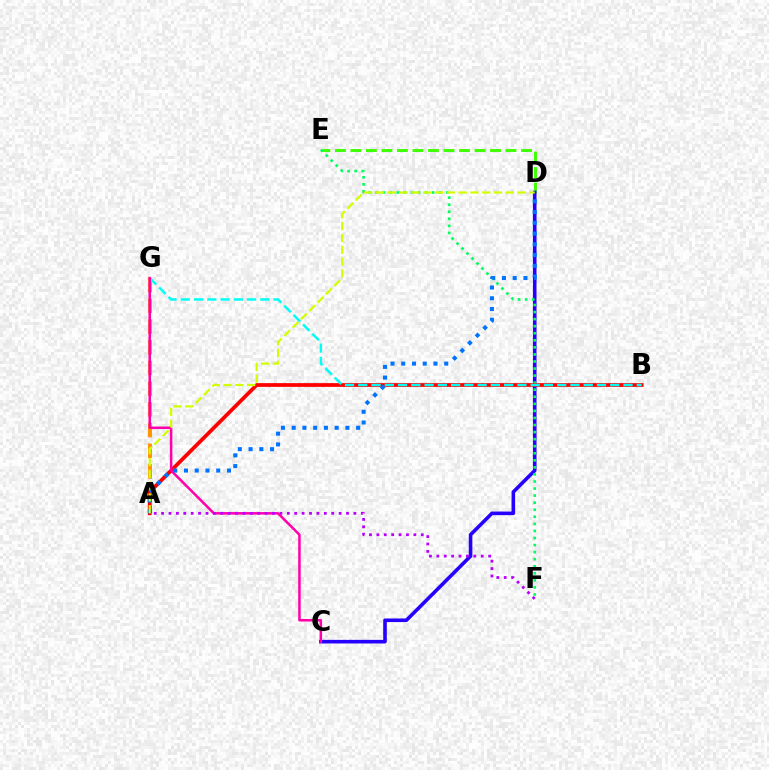{('D', 'E'): [{'color': '#3dff00', 'line_style': 'dashed', 'thickness': 2.11}], ('C', 'D'): [{'color': '#2500ff', 'line_style': 'solid', 'thickness': 2.59}], ('E', 'F'): [{'color': '#00ff5c', 'line_style': 'dotted', 'thickness': 1.92}], ('A', 'G'): [{'color': '#ff9400', 'line_style': 'dashed', 'thickness': 2.81}], ('A', 'B'): [{'color': '#ff0000', 'line_style': 'solid', 'thickness': 2.7}], ('B', 'G'): [{'color': '#00fff6', 'line_style': 'dashed', 'thickness': 1.8}], ('C', 'G'): [{'color': '#ff00ac', 'line_style': 'solid', 'thickness': 1.81}], ('A', 'D'): [{'color': '#0074ff', 'line_style': 'dotted', 'thickness': 2.92}, {'color': '#d1ff00', 'line_style': 'dashed', 'thickness': 1.6}], ('A', 'F'): [{'color': '#b900ff', 'line_style': 'dotted', 'thickness': 2.01}]}